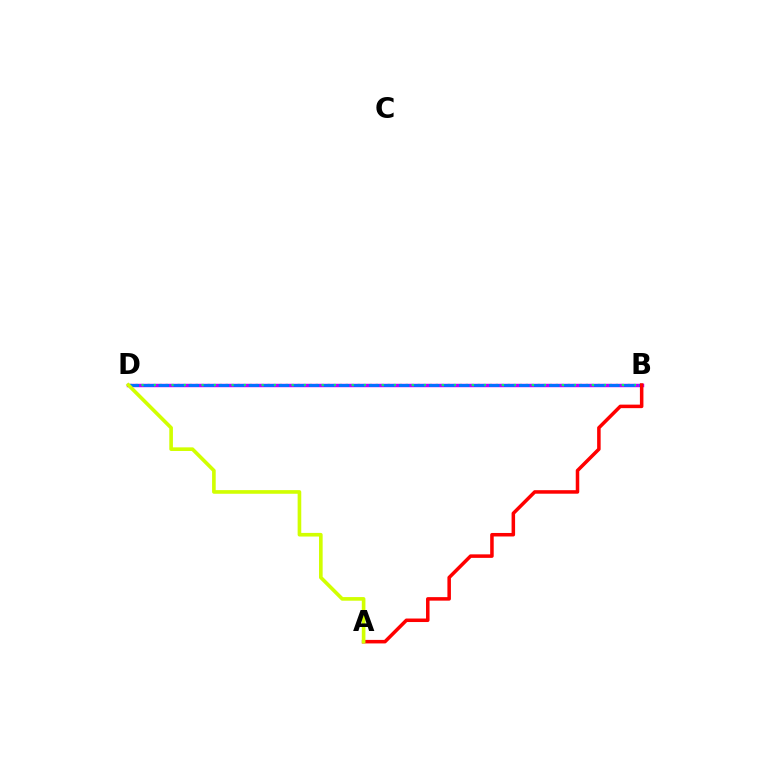{('B', 'D'): [{'color': '#b900ff', 'line_style': 'solid', 'thickness': 2.47}, {'color': '#00ff5c', 'line_style': 'dotted', 'thickness': 1.63}, {'color': '#0074ff', 'line_style': 'dashed', 'thickness': 2.04}], ('A', 'B'): [{'color': '#ff0000', 'line_style': 'solid', 'thickness': 2.53}], ('A', 'D'): [{'color': '#d1ff00', 'line_style': 'solid', 'thickness': 2.61}]}